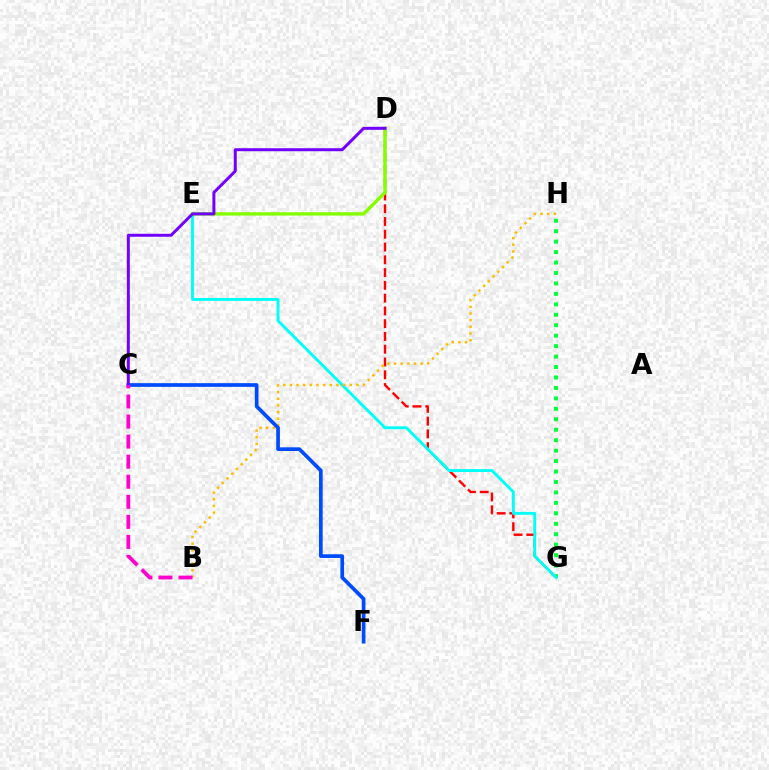{('D', 'G'): [{'color': '#ff0000', 'line_style': 'dashed', 'thickness': 1.73}], ('G', 'H'): [{'color': '#00ff39', 'line_style': 'dotted', 'thickness': 2.84}], ('E', 'G'): [{'color': '#00fff6', 'line_style': 'solid', 'thickness': 2.09}], ('B', 'H'): [{'color': '#ffbd00', 'line_style': 'dotted', 'thickness': 1.81}], ('D', 'E'): [{'color': '#84ff00', 'line_style': 'solid', 'thickness': 2.45}], ('C', 'F'): [{'color': '#004bff', 'line_style': 'solid', 'thickness': 2.66}], ('C', 'D'): [{'color': '#7200ff', 'line_style': 'solid', 'thickness': 2.16}], ('B', 'C'): [{'color': '#ff00cf', 'line_style': 'dashed', 'thickness': 2.72}]}